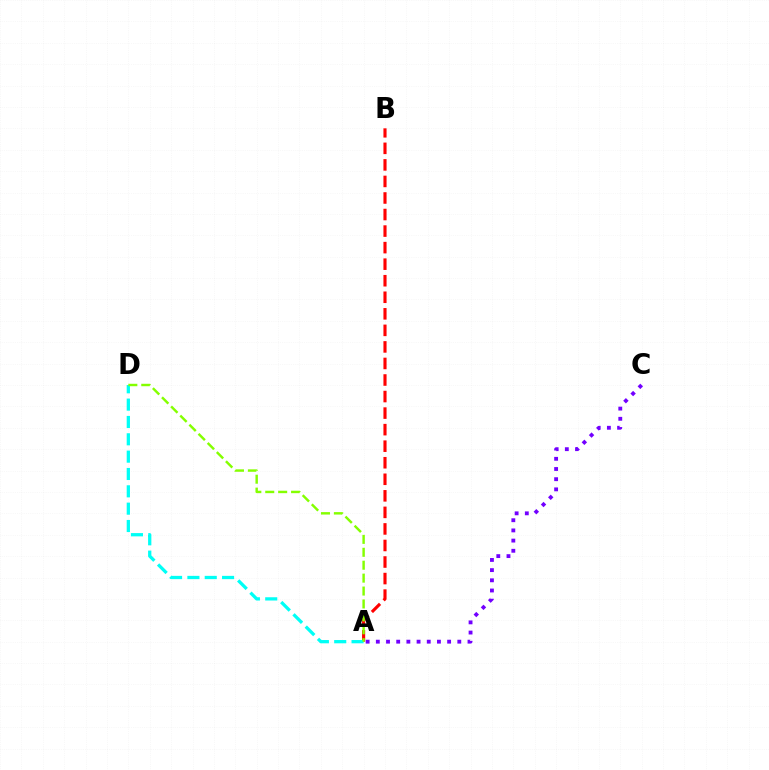{('A', 'B'): [{'color': '#ff0000', 'line_style': 'dashed', 'thickness': 2.25}], ('A', 'C'): [{'color': '#7200ff', 'line_style': 'dotted', 'thickness': 2.77}], ('A', 'D'): [{'color': '#00fff6', 'line_style': 'dashed', 'thickness': 2.36}, {'color': '#84ff00', 'line_style': 'dashed', 'thickness': 1.75}]}